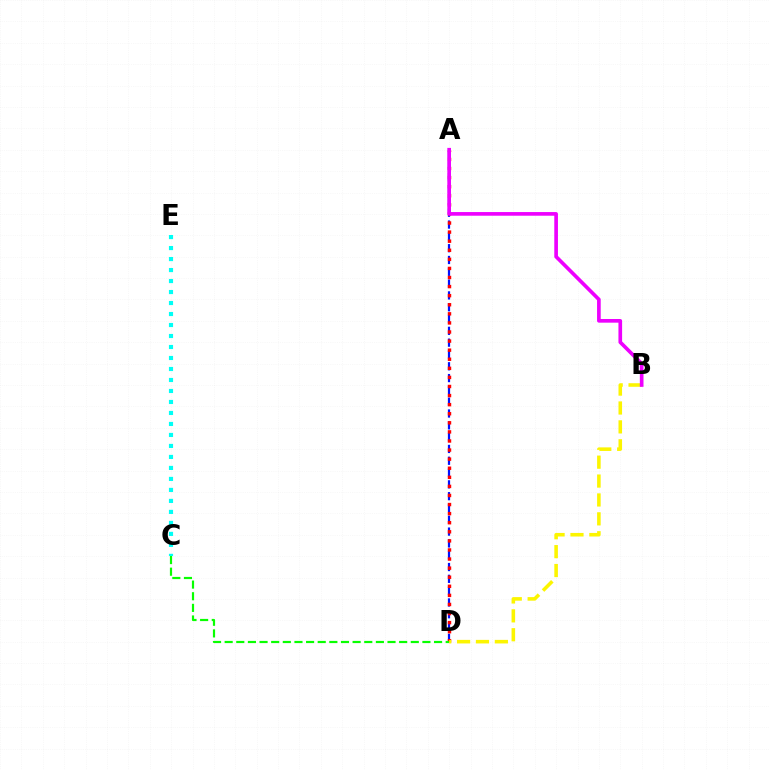{('A', 'D'): [{'color': '#0010ff', 'line_style': 'dashed', 'thickness': 1.6}, {'color': '#ff0000', 'line_style': 'dotted', 'thickness': 2.47}], ('C', 'E'): [{'color': '#00fff6', 'line_style': 'dotted', 'thickness': 2.99}], ('C', 'D'): [{'color': '#08ff00', 'line_style': 'dashed', 'thickness': 1.58}], ('B', 'D'): [{'color': '#fcf500', 'line_style': 'dashed', 'thickness': 2.57}], ('A', 'B'): [{'color': '#ee00ff', 'line_style': 'solid', 'thickness': 2.64}]}